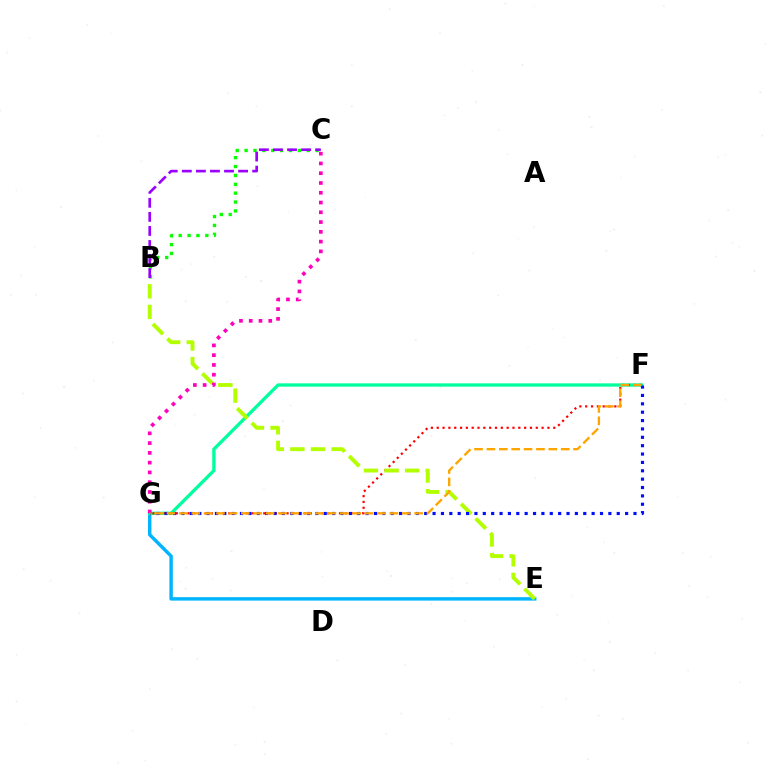{('E', 'G'): [{'color': '#00b5ff', 'line_style': 'solid', 'thickness': 2.47}], ('B', 'C'): [{'color': '#08ff00', 'line_style': 'dotted', 'thickness': 2.41}, {'color': '#9b00ff', 'line_style': 'dashed', 'thickness': 1.91}], ('F', 'G'): [{'color': '#00ff9d', 'line_style': 'solid', 'thickness': 2.38}, {'color': '#ff0000', 'line_style': 'dotted', 'thickness': 1.58}, {'color': '#0010ff', 'line_style': 'dotted', 'thickness': 2.27}, {'color': '#ffa500', 'line_style': 'dashed', 'thickness': 1.68}], ('B', 'E'): [{'color': '#b3ff00', 'line_style': 'dashed', 'thickness': 2.8}], ('C', 'G'): [{'color': '#ff00bd', 'line_style': 'dotted', 'thickness': 2.65}]}